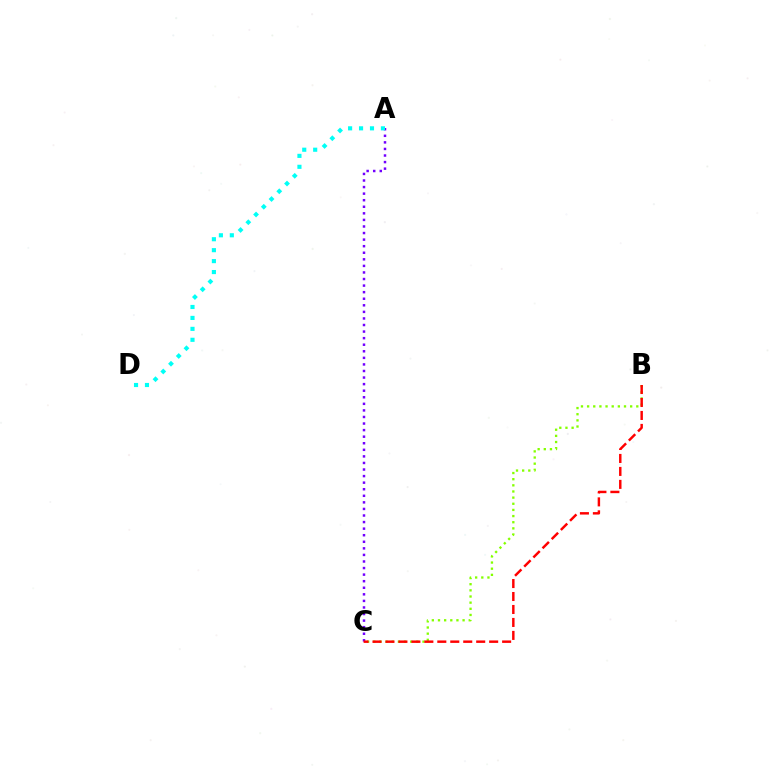{('B', 'C'): [{'color': '#84ff00', 'line_style': 'dotted', 'thickness': 1.67}, {'color': '#ff0000', 'line_style': 'dashed', 'thickness': 1.76}], ('A', 'C'): [{'color': '#7200ff', 'line_style': 'dotted', 'thickness': 1.78}], ('A', 'D'): [{'color': '#00fff6', 'line_style': 'dotted', 'thickness': 2.97}]}